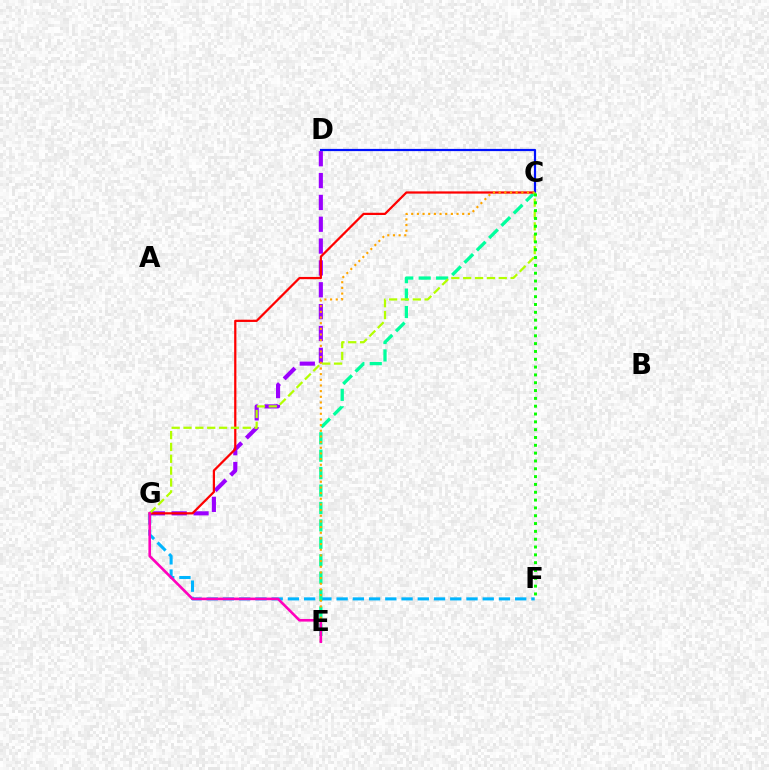{('F', 'G'): [{'color': '#00b5ff', 'line_style': 'dashed', 'thickness': 2.21}], ('D', 'G'): [{'color': '#9b00ff', 'line_style': 'dashed', 'thickness': 2.97}], ('C', 'E'): [{'color': '#00ff9d', 'line_style': 'dashed', 'thickness': 2.37}, {'color': '#ffa500', 'line_style': 'dotted', 'thickness': 1.54}], ('C', 'G'): [{'color': '#ff0000', 'line_style': 'solid', 'thickness': 1.61}, {'color': '#b3ff00', 'line_style': 'dashed', 'thickness': 1.61}], ('C', 'D'): [{'color': '#0010ff', 'line_style': 'solid', 'thickness': 1.58}], ('C', 'F'): [{'color': '#08ff00', 'line_style': 'dotted', 'thickness': 2.13}], ('E', 'G'): [{'color': '#ff00bd', 'line_style': 'solid', 'thickness': 1.89}]}